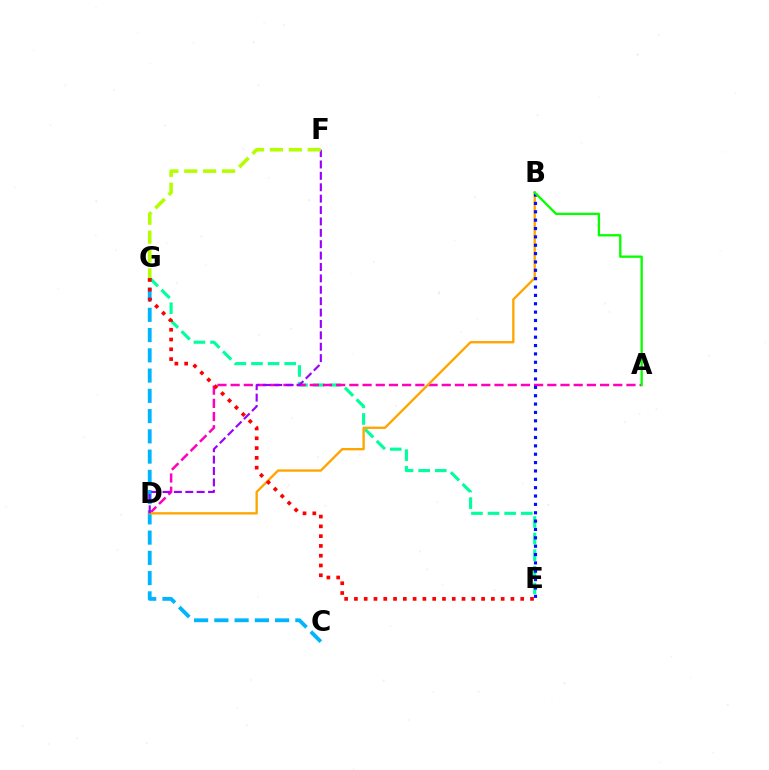{('E', 'G'): [{'color': '#00ff9d', 'line_style': 'dashed', 'thickness': 2.26}, {'color': '#ff0000', 'line_style': 'dotted', 'thickness': 2.66}], ('C', 'G'): [{'color': '#00b5ff', 'line_style': 'dashed', 'thickness': 2.75}], ('A', 'D'): [{'color': '#ff00bd', 'line_style': 'dashed', 'thickness': 1.79}], ('B', 'D'): [{'color': '#ffa500', 'line_style': 'solid', 'thickness': 1.69}], ('B', 'E'): [{'color': '#0010ff', 'line_style': 'dotted', 'thickness': 2.27}], ('A', 'B'): [{'color': '#08ff00', 'line_style': 'solid', 'thickness': 1.67}], ('D', 'F'): [{'color': '#9b00ff', 'line_style': 'dashed', 'thickness': 1.55}], ('F', 'G'): [{'color': '#b3ff00', 'line_style': 'dashed', 'thickness': 2.57}]}